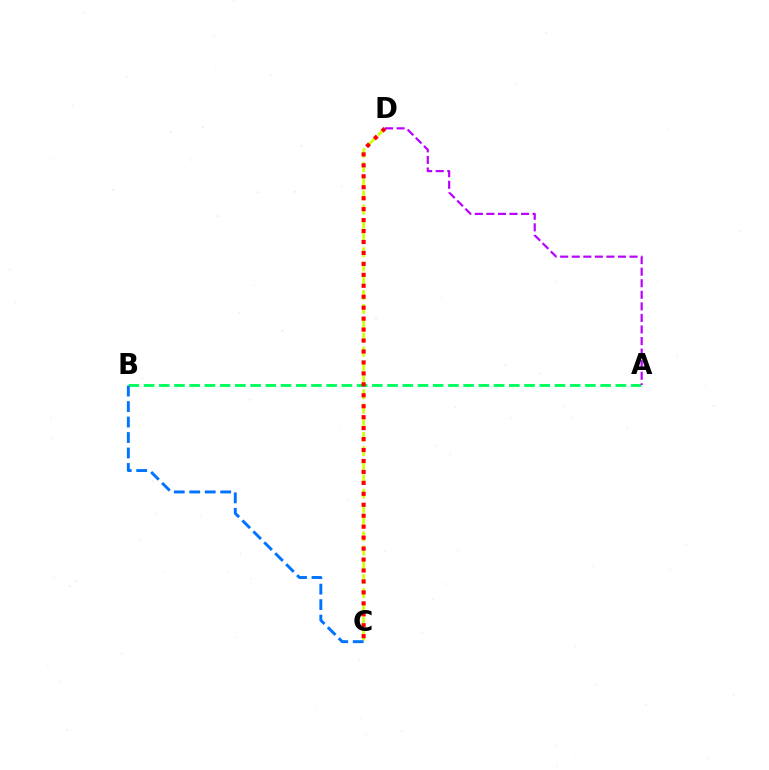{('C', 'D'): [{'color': '#d1ff00', 'line_style': 'dashed', 'thickness': 1.93}, {'color': '#ff0000', 'line_style': 'dotted', 'thickness': 2.98}], ('A', 'B'): [{'color': '#00ff5c', 'line_style': 'dashed', 'thickness': 2.07}], ('B', 'C'): [{'color': '#0074ff', 'line_style': 'dashed', 'thickness': 2.1}], ('A', 'D'): [{'color': '#b900ff', 'line_style': 'dashed', 'thickness': 1.57}]}